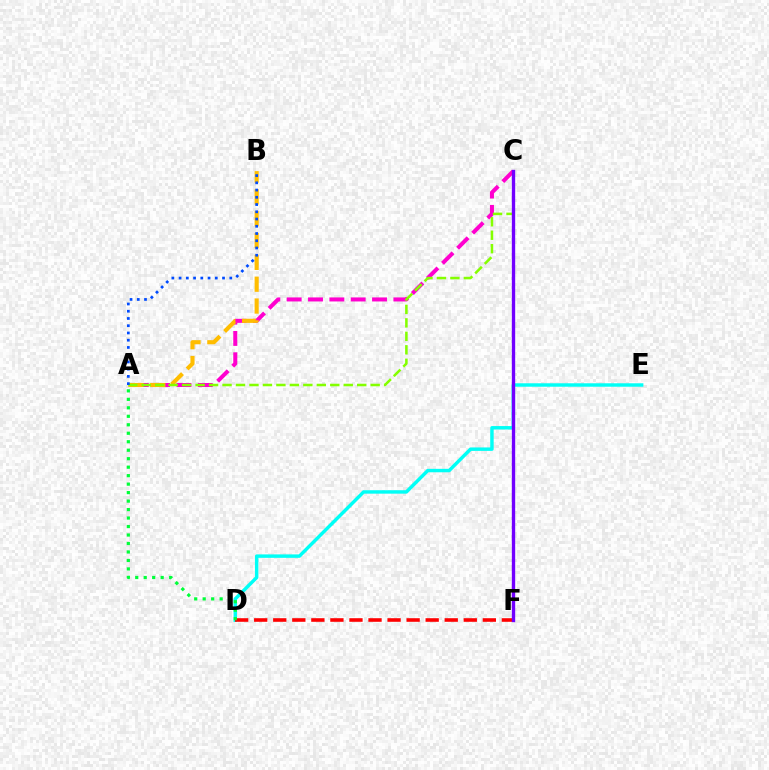{('A', 'C'): [{'color': '#ff00cf', 'line_style': 'dashed', 'thickness': 2.9}, {'color': '#84ff00', 'line_style': 'dashed', 'thickness': 1.83}], ('D', 'E'): [{'color': '#00fff6', 'line_style': 'solid', 'thickness': 2.48}], ('D', 'F'): [{'color': '#ff0000', 'line_style': 'dashed', 'thickness': 2.59}], ('A', 'B'): [{'color': '#ffbd00', 'line_style': 'dashed', 'thickness': 2.97}, {'color': '#004bff', 'line_style': 'dotted', 'thickness': 1.97}], ('C', 'F'): [{'color': '#7200ff', 'line_style': 'solid', 'thickness': 2.41}], ('A', 'D'): [{'color': '#00ff39', 'line_style': 'dotted', 'thickness': 2.3}]}